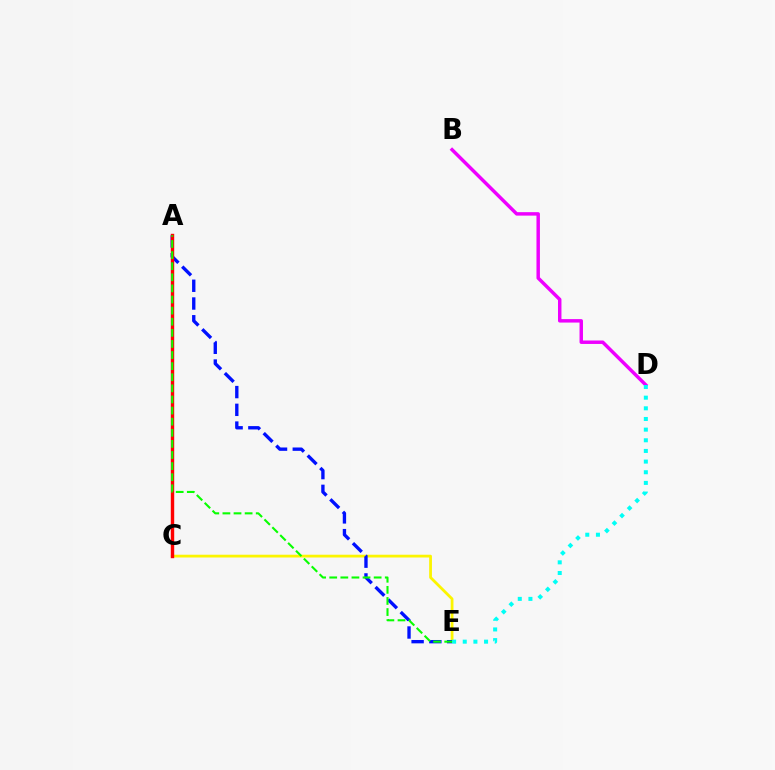{('C', 'E'): [{'color': '#fcf500', 'line_style': 'solid', 'thickness': 2.0}], ('B', 'D'): [{'color': '#ee00ff', 'line_style': 'solid', 'thickness': 2.49}], ('A', 'E'): [{'color': '#0010ff', 'line_style': 'dashed', 'thickness': 2.41}, {'color': '#08ff00', 'line_style': 'dashed', 'thickness': 1.51}], ('A', 'C'): [{'color': '#ff0000', 'line_style': 'solid', 'thickness': 2.45}], ('D', 'E'): [{'color': '#00fff6', 'line_style': 'dotted', 'thickness': 2.89}]}